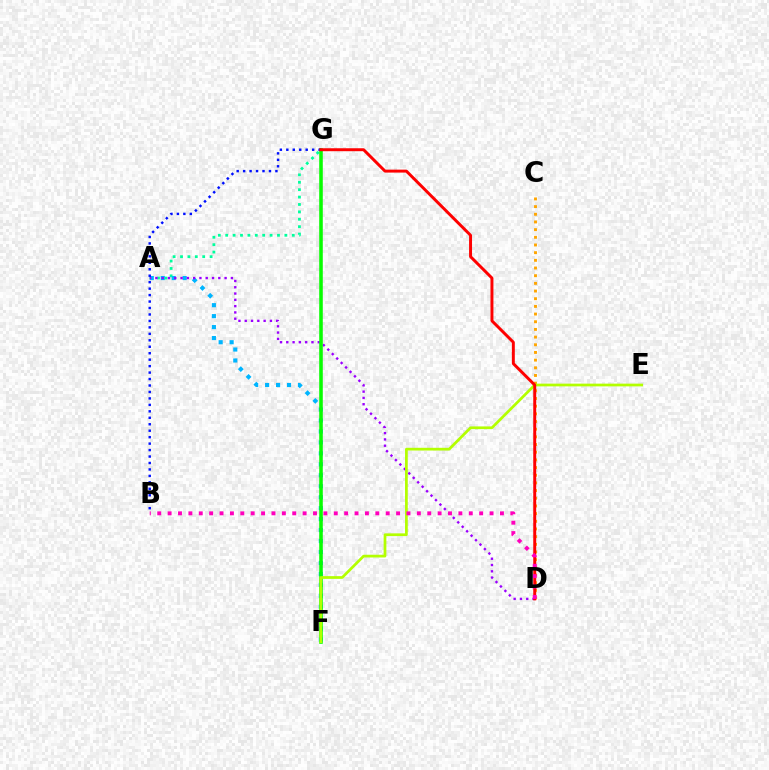{('A', 'G'): [{'color': '#00ff9d', 'line_style': 'dotted', 'thickness': 2.01}], ('A', 'F'): [{'color': '#00b5ff', 'line_style': 'dotted', 'thickness': 2.98}], ('C', 'D'): [{'color': '#ffa500', 'line_style': 'dotted', 'thickness': 2.09}], ('A', 'D'): [{'color': '#9b00ff', 'line_style': 'dotted', 'thickness': 1.71}], ('F', 'G'): [{'color': '#08ff00', 'line_style': 'solid', 'thickness': 2.56}], ('B', 'G'): [{'color': '#0010ff', 'line_style': 'dotted', 'thickness': 1.75}], ('E', 'F'): [{'color': '#b3ff00', 'line_style': 'solid', 'thickness': 1.96}], ('D', 'G'): [{'color': '#ff0000', 'line_style': 'solid', 'thickness': 2.13}], ('B', 'D'): [{'color': '#ff00bd', 'line_style': 'dotted', 'thickness': 2.82}]}